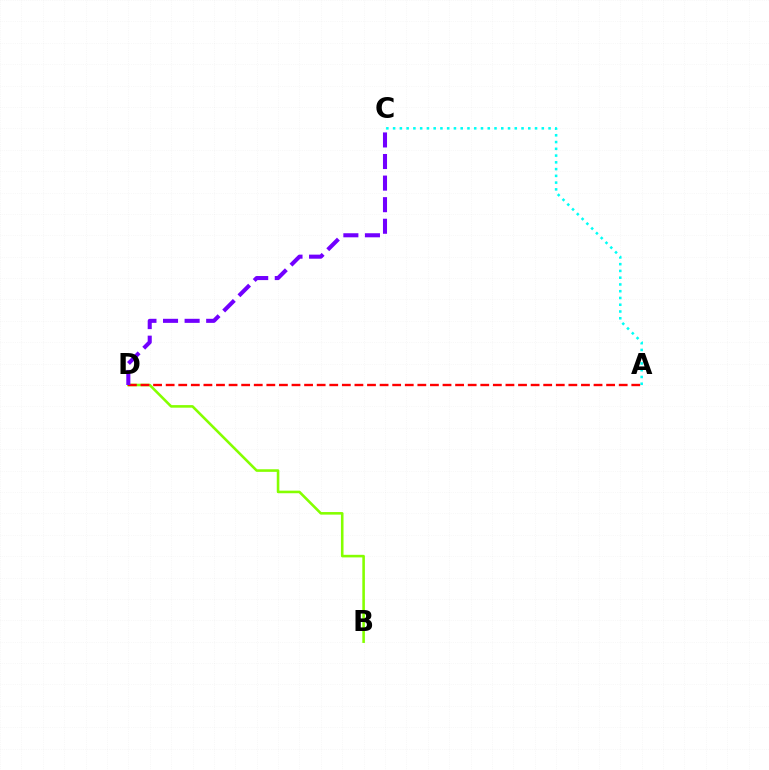{('A', 'C'): [{'color': '#00fff6', 'line_style': 'dotted', 'thickness': 1.84}], ('B', 'D'): [{'color': '#84ff00', 'line_style': 'solid', 'thickness': 1.86}], ('A', 'D'): [{'color': '#ff0000', 'line_style': 'dashed', 'thickness': 1.71}], ('C', 'D'): [{'color': '#7200ff', 'line_style': 'dashed', 'thickness': 2.93}]}